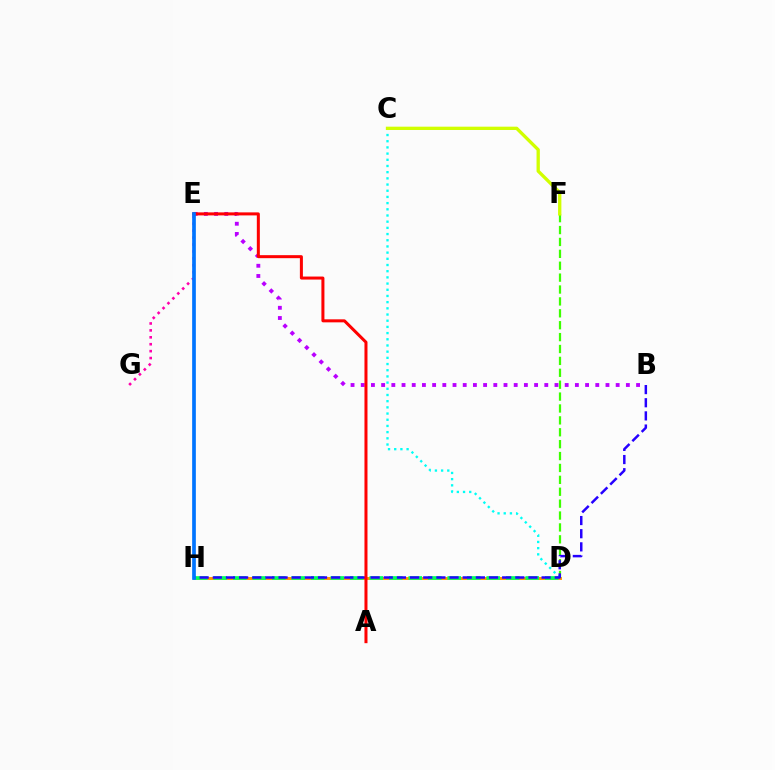{('D', 'H'): [{'color': '#ff9400', 'line_style': 'solid', 'thickness': 2.11}, {'color': '#00ff5c', 'line_style': 'dashed', 'thickness': 2.65}], ('C', 'D'): [{'color': '#00fff6', 'line_style': 'dotted', 'thickness': 1.68}], ('E', 'G'): [{'color': '#ff00ac', 'line_style': 'dotted', 'thickness': 1.88}], ('D', 'F'): [{'color': '#3dff00', 'line_style': 'dashed', 'thickness': 1.62}], ('C', 'F'): [{'color': '#d1ff00', 'line_style': 'solid', 'thickness': 2.38}], ('B', 'H'): [{'color': '#2500ff', 'line_style': 'dashed', 'thickness': 1.79}], ('B', 'E'): [{'color': '#b900ff', 'line_style': 'dotted', 'thickness': 2.77}], ('A', 'E'): [{'color': '#ff0000', 'line_style': 'solid', 'thickness': 2.17}], ('E', 'H'): [{'color': '#0074ff', 'line_style': 'solid', 'thickness': 2.66}]}